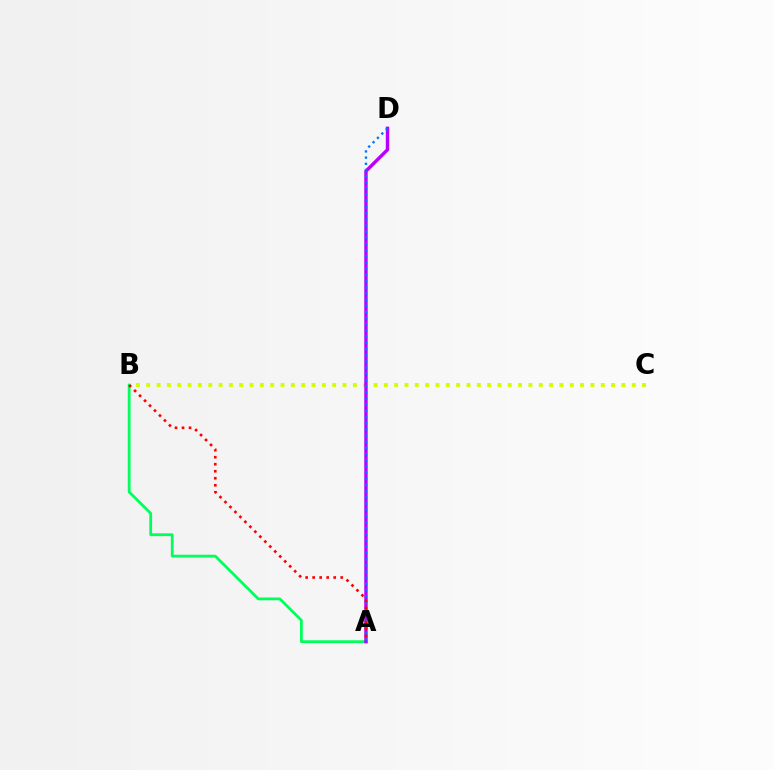{('A', 'B'): [{'color': '#00ff5c', 'line_style': 'solid', 'thickness': 2.0}, {'color': '#ff0000', 'line_style': 'dotted', 'thickness': 1.91}], ('B', 'C'): [{'color': '#d1ff00', 'line_style': 'dotted', 'thickness': 2.81}], ('A', 'D'): [{'color': '#b900ff', 'line_style': 'solid', 'thickness': 2.46}, {'color': '#0074ff', 'line_style': 'dotted', 'thickness': 1.68}]}